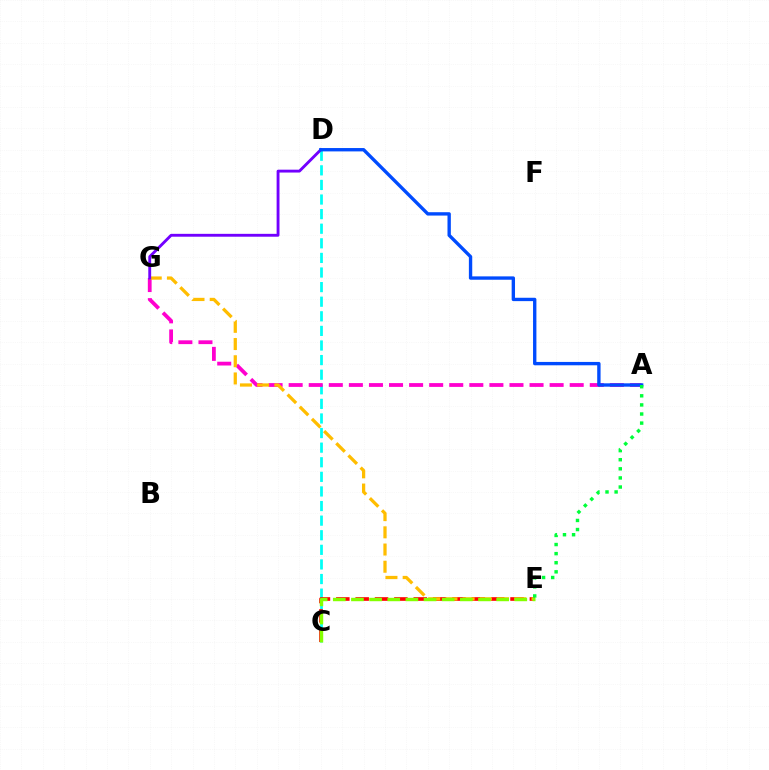{('C', 'D'): [{'color': '#00fff6', 'line_style': 'dashed', 'thickness': 1.98}], ('C', 'E'): [{'color': '#ff0000', 'line_style': 'dashed', 'thickness': 2.63}, {'color': '#84ff00', 'line_style': 'dashed', 'thickness': 2.47}], ('A', 'G'): [{'color': '#ff00cf', 'line_style': 'dashed', 'thickness': 2.73}], ('E', 'G'): [{'color': '#ffbd00', 'line_style': 'dashed', 'thickness': 2.34}], ('D', 'G'): [{'color': '#7200ff', 'line_style': 'solid', 'thickness': 2.06}], ('A', 'D'): [{'color': '#004bff', 'line_style': 'solid', 'thickness': 2.42}], ('A', 'E'): [{'color': '#00ff39', 'line_style': 'dotted', 'thickness': 2.47}]}